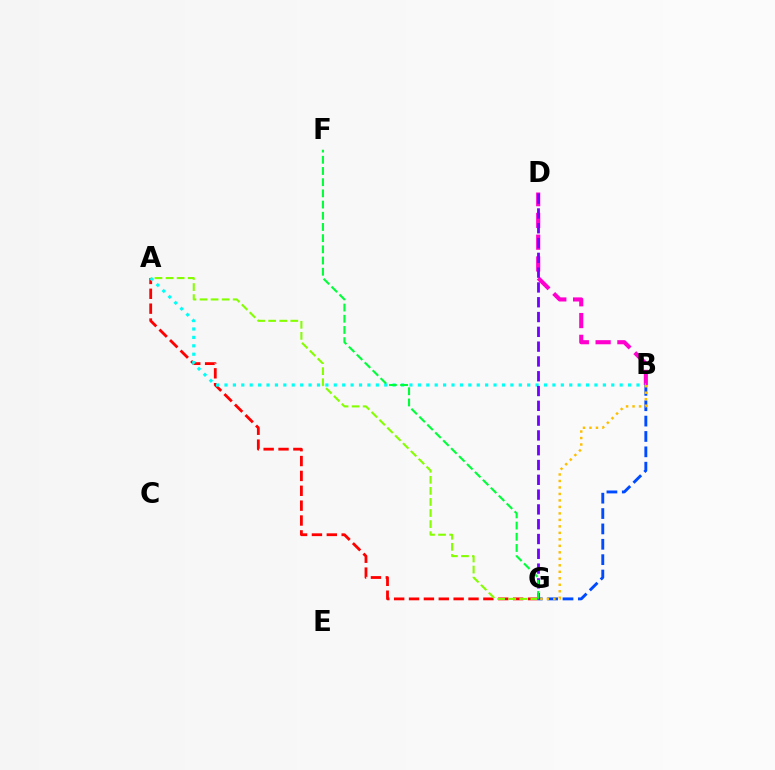{('A', 'G'): [{'color': '#ff0000', 'line_style': 'dashed', 'thickness': 2.02}, {'color': '#84ff00', 'line_style': 'dashed', 'thickness': 1.5}], ('B', 'D'): [{'color': '#ff00cf', 'line_style': 'dashed', 'thickness': 2.96}], ('B', 'G'): [{'color': '#004bff', 'line_style': 'dashed', 'thickness': 2.09}, {'color': '#ffbd00', 'line_style': 'dotted', 'thickness': 1.76}], ('A', 'B'): [{'color': '#00fff6', 'line_style': 'dotted', 'thickness': 2.28}], ('D', 'G'): [{'color': '#7200ff', 'line_style': 'dashed', 'thickness': 2.01}], ('F', 'G'): [{'color': '#00ff39', 'line_style': 'dashed', 'thickness': 1.52}]}